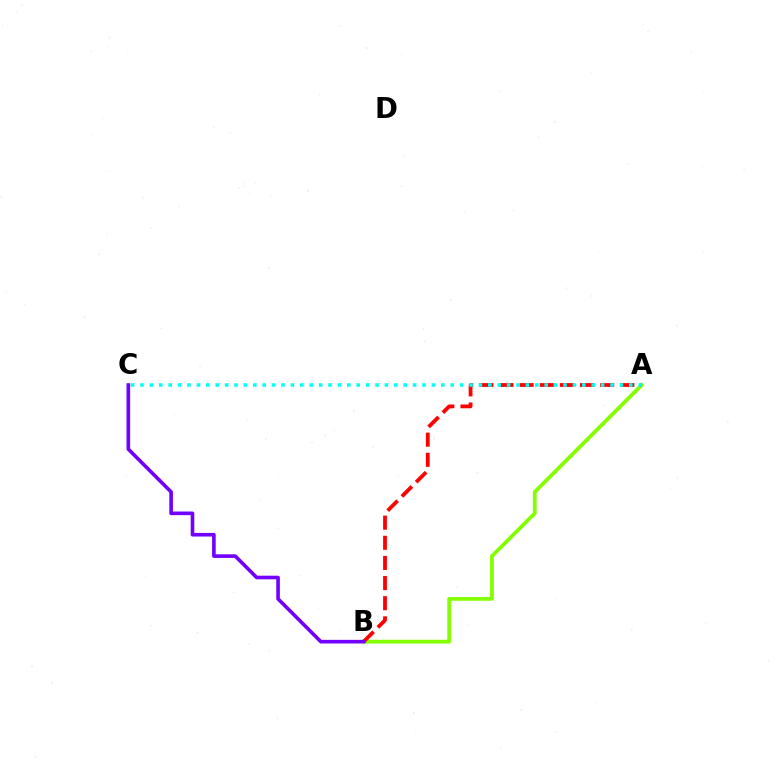{('A', 'B'): [{'color': '#84ff00', 'line_style': 'solid', 'thickness': 2.73}, {'color': '#ff0000', 'line_style': 'dashed', 'thickness': 2.74}], ('B', 'C'): [{'color': '#7200ff', 'line_style': 'solid', 'thickness': 2.6}], ('A', 'C'): [{'color': '#00fff6', 'line_style': 'dotted', 'thickness': 2.55}]}